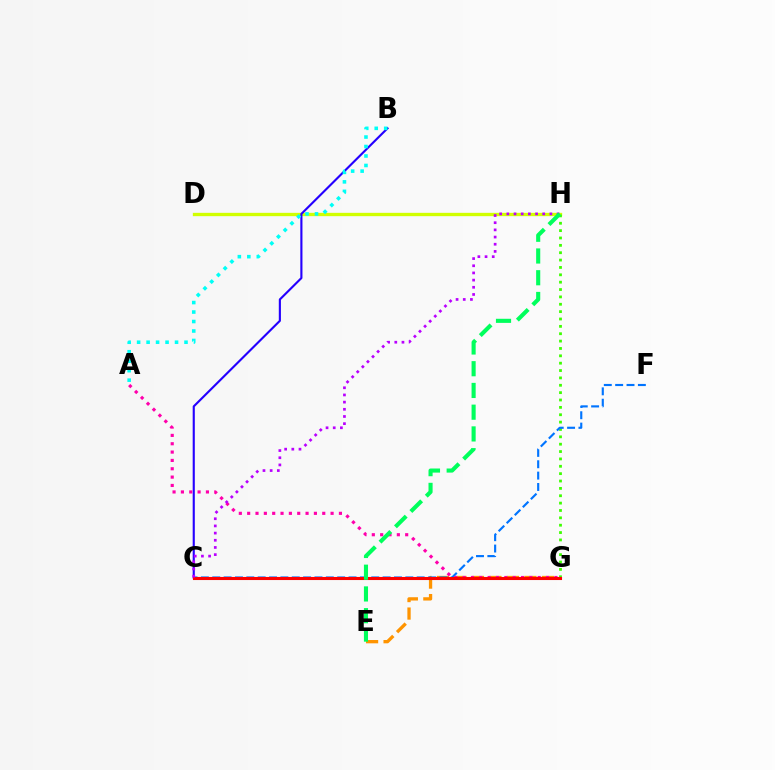{('D', 'H'): [{'color': '#d1ff00', 'line_style': 'solid', 'thickness': 2.39}], ('E', 'G'): [{'color': '#ff9400', 'line_style': 'dashed', 'thickness': 2.38}], ('G', 'H'): [{'color': '#3dff00', 'line_style': 'dotted', 'thickness': 2.0}], ('B', 'C'): [{'color': '#2500ff', 'line_style': 'solid', 'thickness': 1.53}], ('C', 'F'): [{'color': '#0074ff', 'line_style': 'dashed', 'thickness': 1.54}], ('A', 'G'): [{'color': '#ff00ac', 'line_style': 'dotted', 'thickness': 2.27}], ('C', 'G'): [{'color': '#ff0000', 'line_style': 'solid', 'thickness': 2.22}], ('A', 'B'): [{'color': '#00fff6', 'line_style': 'dotted', 'thickness': 2.58}], ('C', 'H'): [{'color': '#b900ff', 'line_style': 'dotted', 'thickness': 1.95}], ('E', 'H'): [{'color': '#00ff5c', 'line_style': 'dashed', 'thickness': 2.95}]}